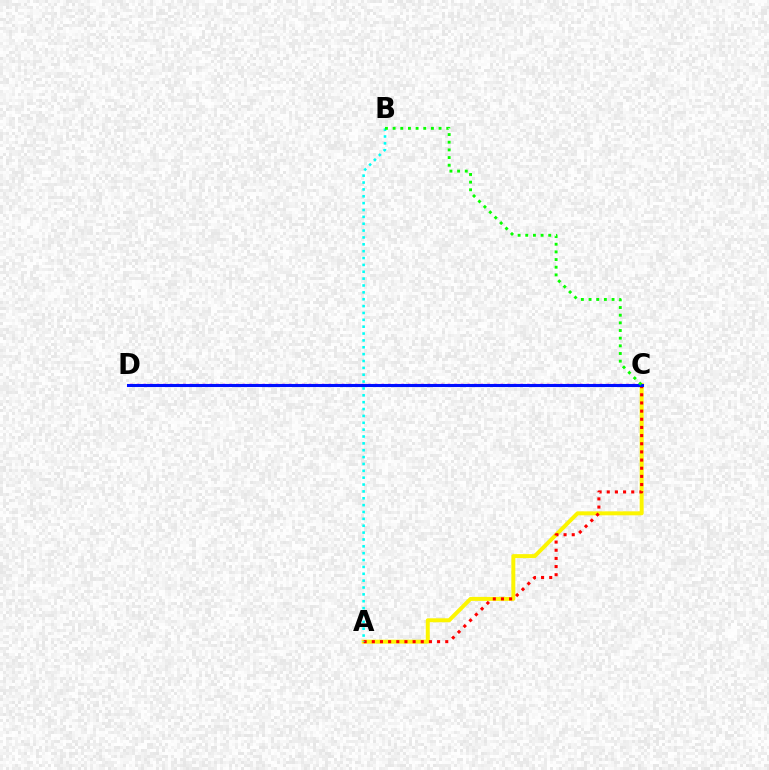{('A', 'C'): [{'color': '#fcf500', 'line_style': 'solid', 'thickness': 2.85}, {'color': '#ff0000', 'line_style': 'dotted', 'thickness': 2.22}], ('C', 'D'): [{'color': '#ee00ff', 'line_style': 'dotted', 'thickness': 1.8}, {'color': '#0010ff', 'line_style': 'solid', 'thickness': 2.21}], ('A', 'B'): [{'color': '#00fff6', 'line_style': 'dotted', 'thickness': 1.86}], ('B', 'C'): [{'color': '#08ff00', 'line_style': 'dotted', 'thickness': 2.08}]}